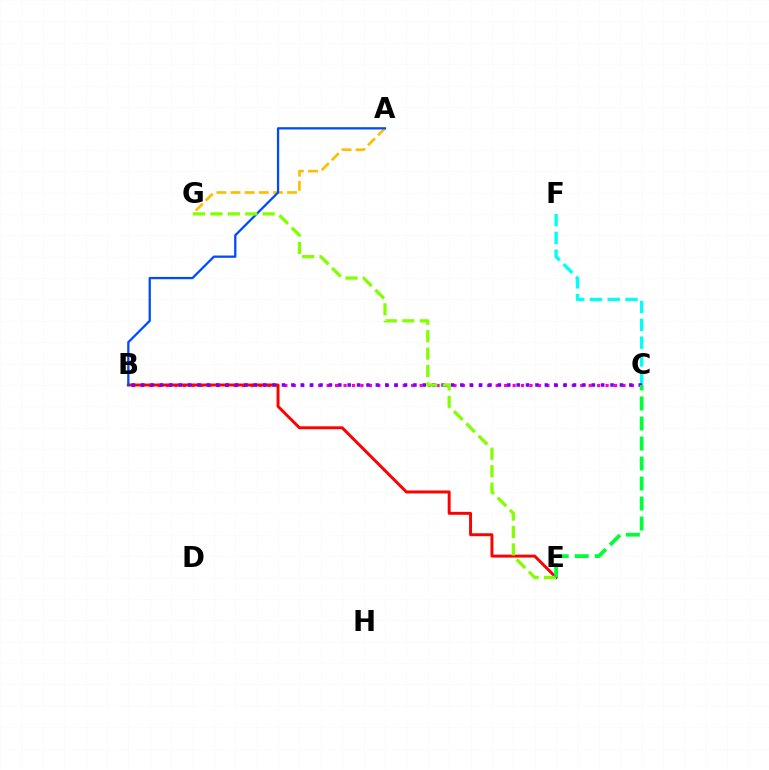{('A', 'G'): [{'color': '#ffbd00', 'line_style': 'dashed', 'thickness': 1.92}], ('B', 'C'): [{'color': '#ff00cf', 'line_style': 'dotted', 'thickness': 2.3}, {'color': '#7200ff', 'line_style': 'dotted', 'thickness': 2.55}], ('B', 'E'): [{'color': '#ff0000', 'line_style': 'solid', 'thickness': 2.11}], ('C', 'F'): [{'color': '#00fff6', 'line_style': 'dashed', 'thickness': 2.42}], ('A', 'B'): [{'color': '#004bff', 'line_style': 'solid', 'thickness': 1.64}], ('E', 'G'): [{'color': '#84ff00', 'line_style': 'dashed', 'thickness': 2.37}], ('C', 'E'): [{'color': '#00ff39', 'line_style': 'dashed', 'thickness': 2.72}]}